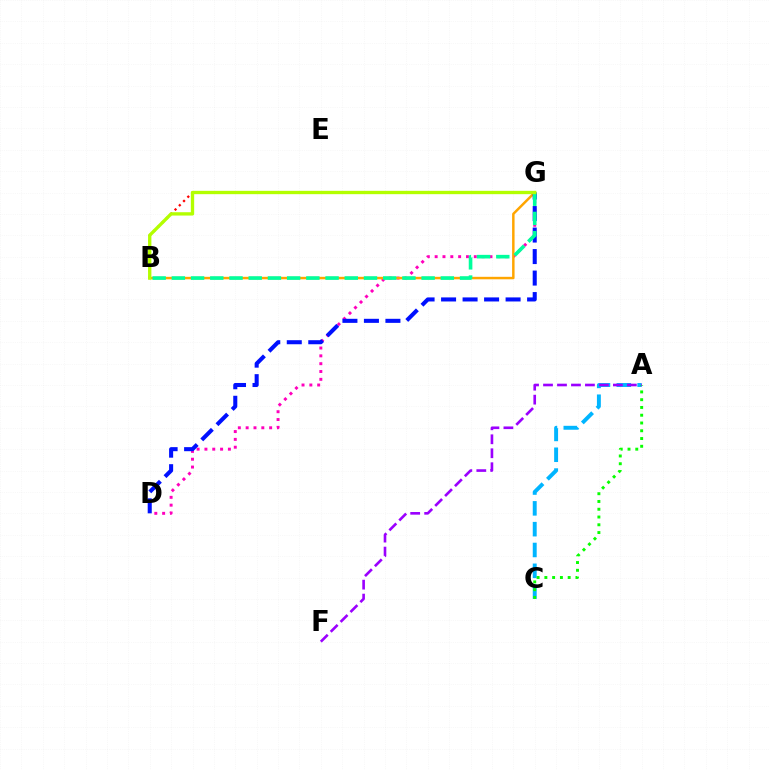{('A', 'C'): [{'color': '#00b5ff', 'line_style': 'dashed', 'thickness': 2.83}, {'color': '#08ff00', 'line_style': 'dotted', 'thickness': 2.11}], ('B', 'G'): [{'color': '#ff0000', 'line_style': 'dotted', 'thickness': 1.63}, {'color': '#ffa500', 'line_style': 'solid', 'thickness': 1.78}, {'color': '#00ff9d', 'line_style': 'dashed', 'thickness': 2.61}, {'color': '#b3ff00', 'line_style': 'solid', 'thickness': 2.4}], ('D', 'G'): [{'color': '#ff00bd', 'line_style': 'dotted', 'thickness': 2.13}, {'color': '#0010ff', 'line_style': 'dashed', 'thickness': 2.92}], ('A', 'F'): [{'color': '#9b00ff', 'line_style': 'dashed', 'thickness': 1.9}]}